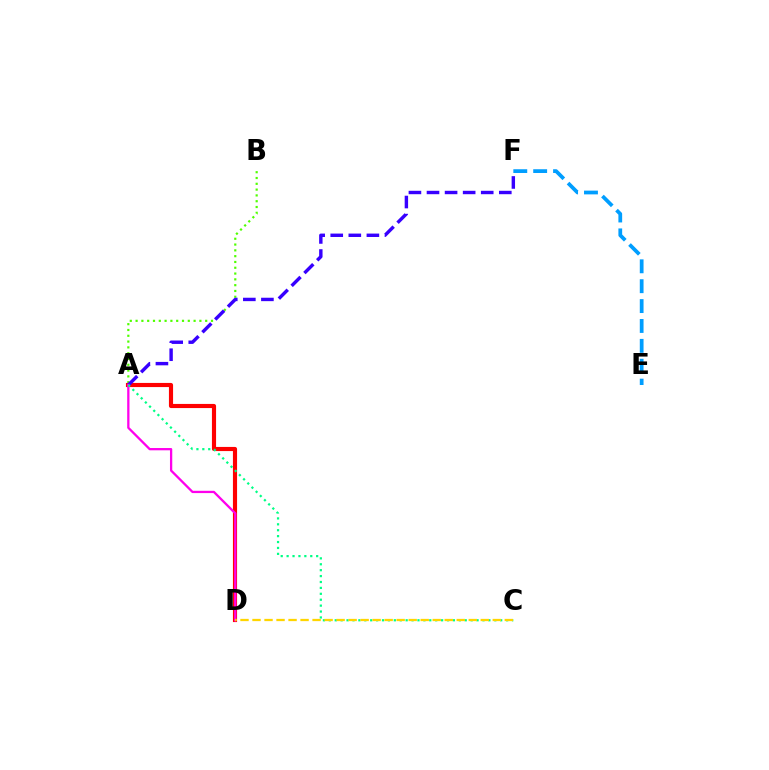{('A', 'B'): [{'color': '#4fff00', 'line_style': 'dotted', 'thickness': 1.58}], ('A', 'D'): [{'color': '#ff0000', 'line_style': 'solid', 'thickness': 2.98}, {'color': '#ff00ed', 'line_style': 'solid', 'thickness': 1.65}], ('A', 'F'): [{'color': '#3700ff', 'line_style': 'dashed', 'thickness': 2.46}], ('E', 'F'): [{'color': '#009eff', 'line_style': 'dashed', 'thickness': 2.7}], ('A', 'C'): [{'color': '#00ff86', 'line_style': 'dotted', 'thickness': 1.61}], ('C', 'D'): [{'color': '#ffd500', 'line_style': 'dashed', 'thickness': 1.63}]}